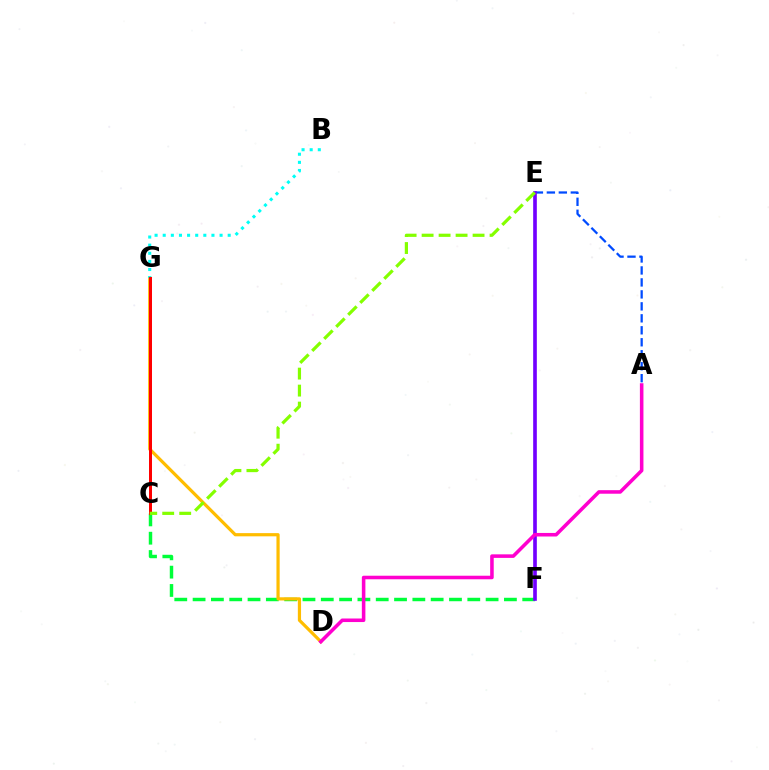{('C', 'F'): [{'color': '#00ff39', 'line_style': 'dashed', 'thickness': 2.49}], ('D', 'G'): [{'color': '#ffbd00', 'line_style': 'solid', 'thickness': 2.31}], ('B', 'G'): [{'color': '#00fff6', 'line_style': 'dotted', 'thickness': 2.21}], ('A', 'E'): [{'color': '#004bff', 'line_style': 'dashed', 'thickness': 1.63}], ('E', 'F'): [{'color': '#7200ff', 'line_style': 'solid', 'thickness': 2.63}], ('A', 'D'): [{'color': '#ff00cf', 'line_style': 'solid', 'thickness': 2.56}], ('C', 'G'): [{'color': '#ff0000', 'line_style': 'solid', 'thickness': 2.15}], ('C', 'E'): [{'color': '#84ff00', 'line_style': 'dashed', 'thickness': 2.31}]}